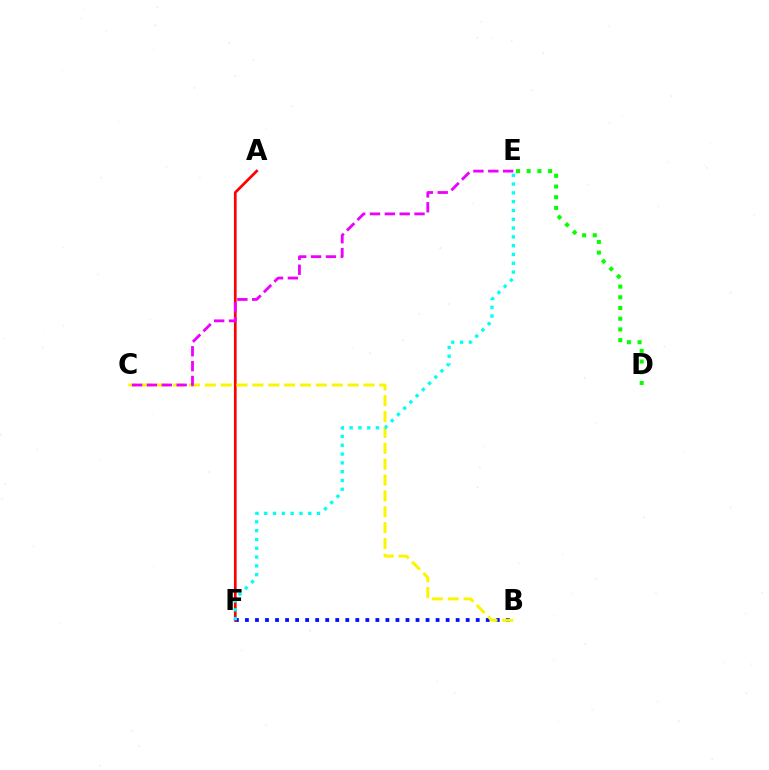{('B', 'F'): [{'color': '#0010ff', 'line_style': 'dotted', 'thickness': 2.73}], ('A', 'F'): [{'color': '#ff0000', 'line_style': 'solid', 'thickness': 1.96}], ('B', 'C'): [{'color': '#fcf500', 'line_style': 'dashed', 'thickness': 2.16}], ('D', 'E'): [{'color': '#08ff00', 'line_style': 'dotted', 'thickness': 2.91}], ('C', 'E'): [{'color': '#ee00ff', 'line_style': 'dashed', 'thickness': 2.02}], ('E', 'F'): [{'color': '#00fff6', 'line_style': 'dotted', 'thickness': 2.39}]}